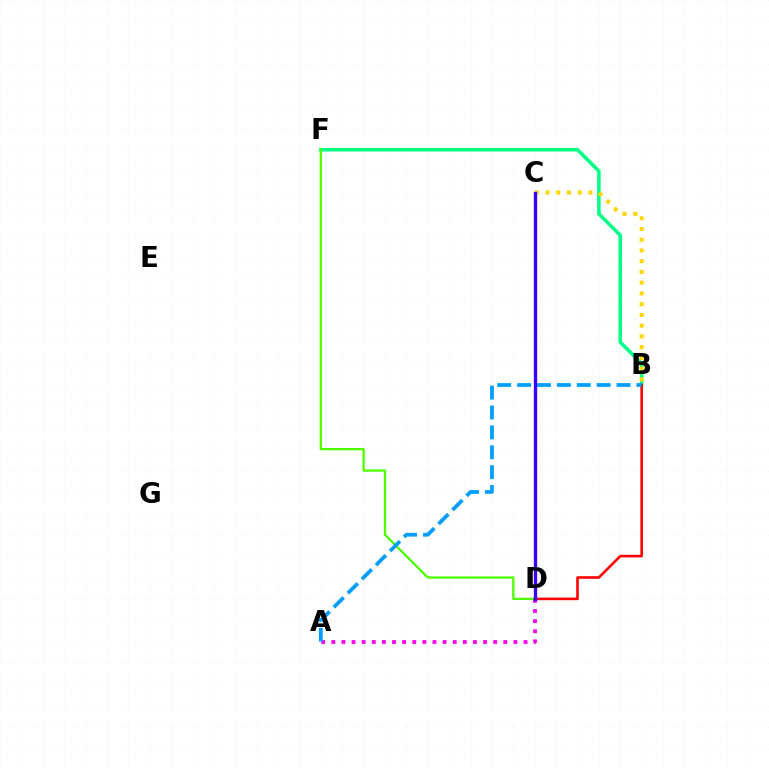{('A', 'D'): [{'color': '#ff00ed', 'line_style': 'dotted', 'thickness': 2.75}], ('B', 'F'): [{'color': '#00ff86', 'line_style': 'solid', 'thickness': 2.55}], ('D', 'F'): [{'color': '#4fff00', 'line_style': 'solid', 'thickness': 1.64}], ('B', 'D'): [{'color': '#ff0000', 'line_style': 'solid', 'thickness': 1.87}], ('A', 'B'): [{'color': '#009eff', 'line_style': 'dashed', 'thickness': 2.7}], ('B', 'C'): [{'color': '#ffd500', 'line_style': 'dotted', 'thickness': 2.92}], ('C', 'D'): [{'color': '#3700ff', 'line_style': 'solid', 'thickness': 2.41}]}